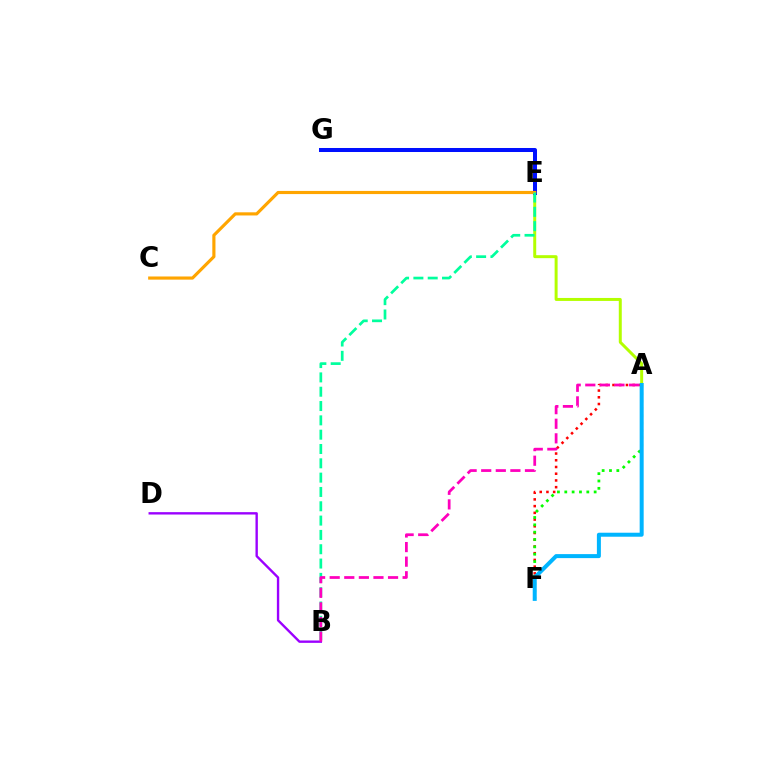{('A', 'E'): [{'color': '#b3ff00', 'line_style': 'solid', 'thickness': 2.14}], ('E', 'G'): [{'color': '#0010ff', 'line_style': 'solid', 'thickness': 2.89}], ('C', 'E'): [{'color': '#ffa500', 'line_style': 'solid', 'thickness': 2.27}], ('B', 'E'): [{'color': '#00ff9d', 'line_style': 'dashed', 'thickness': 1.95}], ('A', 'F'): [{'color': '#ff0000', 'line_style': 'dotted', 'thickness': 1.83}, {'color': '#08ff00', 'line_style': 'dotted', 'thickness': 2.0}, {'color': '#00b5ff', 'line_style': 'solid', 'thickness': 2.88}], ('B', 'D'): [{'color': '#9b00ff', 'line_style': 'solid', 'thickness': 1.71}], ('A', 'B'): [{'color': '#ff00bd', 'line_style': 'dashed', 'thickness': 1.98}]}